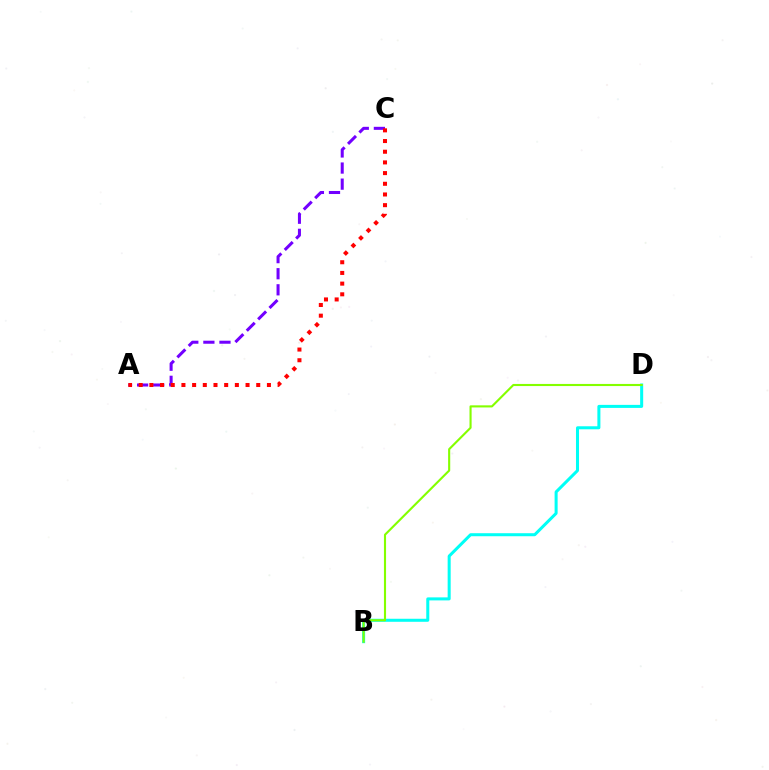{('A', 'C'): [{'color': '#7200ff', 'line_style': 'dashed', 'thickness': 2.19}, {'color': '#ff0000', 'line_style': 'dotted', 'thickness': 2.9}], ('B', 'D'): [{'color': '#00fff6', 'line_style': 'solid', 'thickness': 2.18}, {'color': '#84ff00', 'line_style': 'solid', 'thickness': 1.52}]}